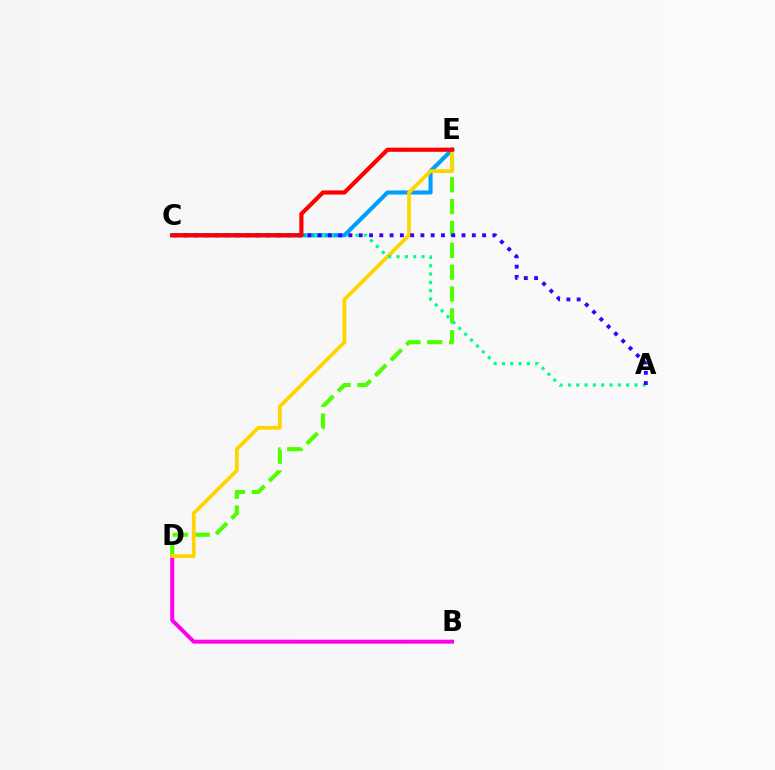{('B', 'D'): [{'color': '#ff00ed', 'line_style': 'solid', 'thickness': 2.86}], ('C', 'E'): [{'color': '#009eff', 'line_style': 'solid', 'thickness': 2.95}, {'color': '#ff0000', 'line_style': 'solid', 'thickness': 2.99}], ('D', 'E'): [{'color': '#4fff00', 'line_style': 'dashed', 'thickness': 2.97}, {'color': '#ffd500', 'line_style': 'solid', 'thickness': 2.7}], ('A', 'C'): [{'color': '#00ff86', 'line_style': 'dotted', 'thickness': 2.26}, {'color': '#3700ff', 'line_style': 'dotted', 'thickness': 2.79}]}